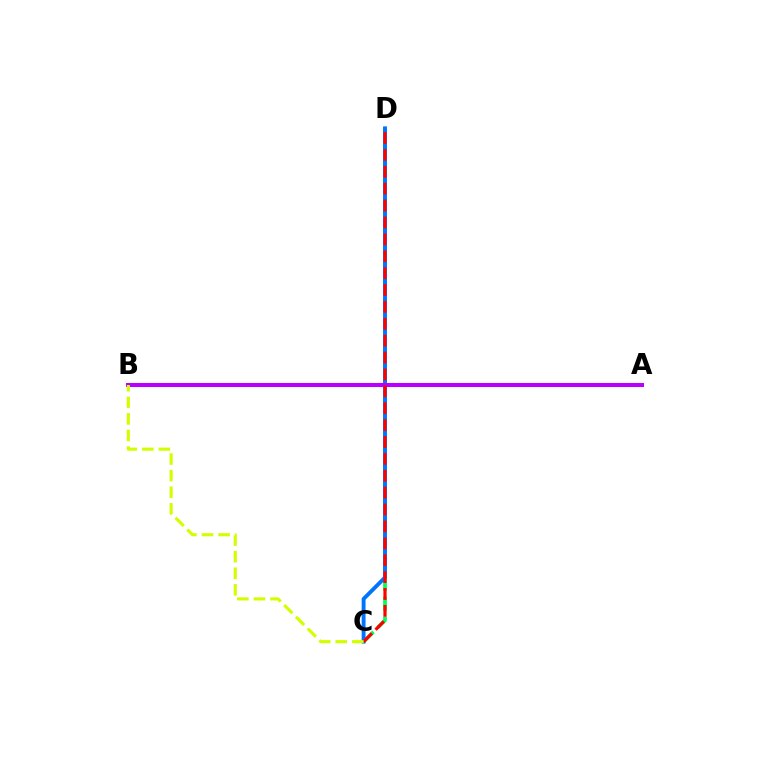{('C', 'D'): [{'color': '#00ff5c', 'line_style': 'dashed', 'thickness': 2.7}, {'color': '#0074ff', 'line_style': 'solid', 'thickness': 2.8}, {'color': '#ff0000', 'line_style': 'dashed', 'thickness': 2.29}], ('A', 'B'): [{'color': '#b900ff', 'line_style': 'solid', 'thickness': 2.92}], ('B', 'C'): [{'color': '#d1ff00', 'line_style': 'dashed', 'thickness': 2.25}]}